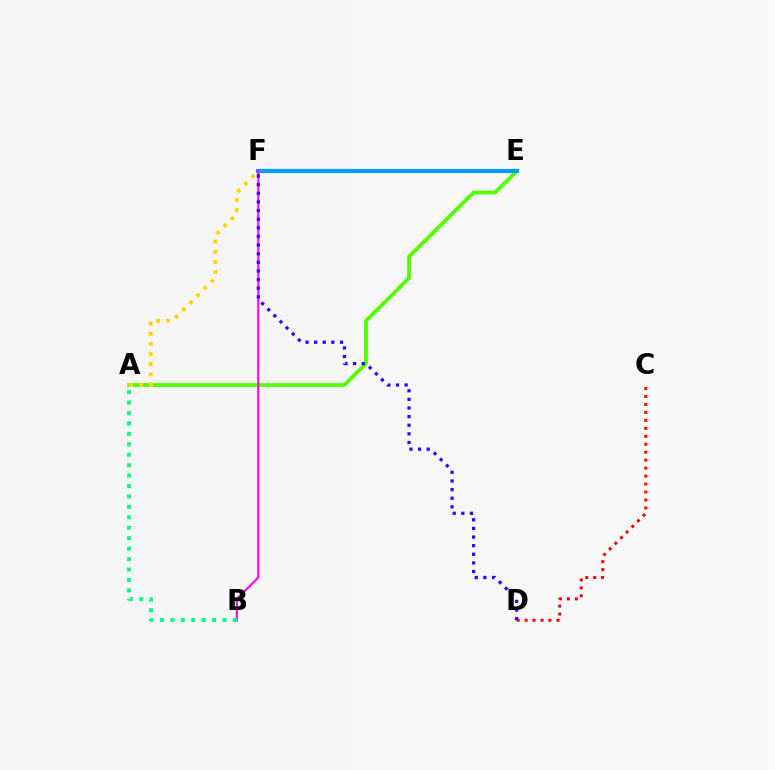{('A', 'E'): [{'color': '#4fff00', 'line_style': 'solid', 'thickness': 2.7}], ('C', 'D'): [{'color': '#ff0000', 'line_style': 'dotted', 'thickness': 2.16}], ('A', 'F'): [{'color': '#ffd500', 'line_style': 'dotted', 'thickness': 2.75}], ('E', 'F'): [{'color': '#009eff', 'line_style': 'solid', 'thickness': 2.98}], ('B', 'F'): [{'color': '#ff00ed', 'line_style': 'solid', 'thickness': 1.51}], ('A', 'B'): [{'color': '#00ff86', 'line_style': 'dotted', 'thickness': 2.84}], ('D', 'F'): [{'color': '#3700ff', 'line_style': 'dotted', 'thickness': 2.34}]}